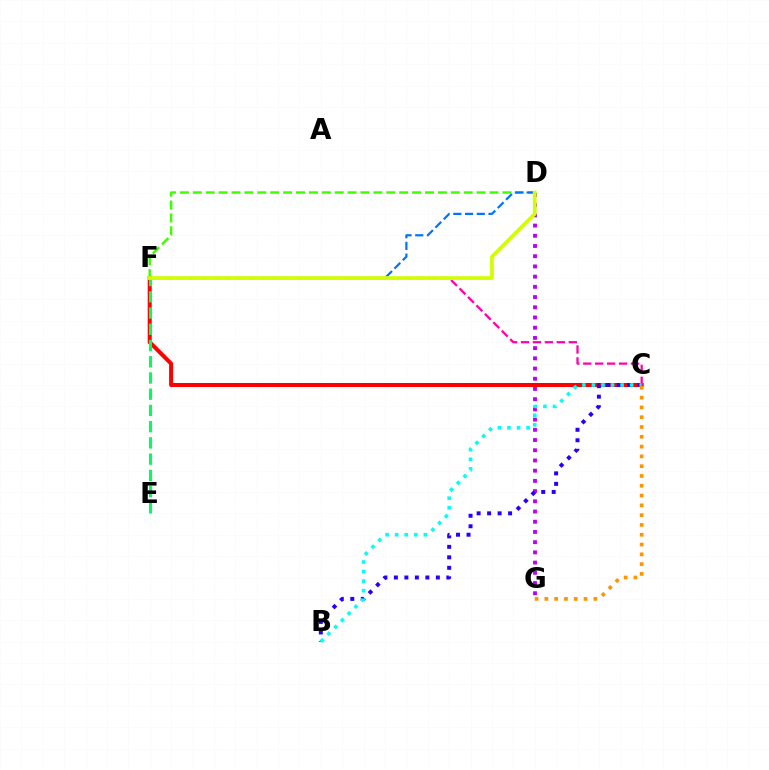{('C', 'F'): [{'color': '#ff0000', 'line_style': 'solid', 'thickness': 2.9}, {'color': '#ff00ac', 'line_style': 'dashed', 'thickness': 1.62}], ('D', 'G'): [{'color': '#b900ff', 'line_style': 'dotted', 'thickness': 2.77}], ('D', 'F'): [{'color': '#3dff00', 'line_style': 'dashed', 'thickness': 1.75}, {'color': '#0074ff', 'line_style': 'dashed', 'thickness': 1.59}, {'color': '#d1ff00', 'line_style': 'solid', 'thickness': 2.67}], ('B', 'C'): [{'color': '#2500ff', 'line_style': 'dotted', 'thickness': 2.85}, {'color': '#00fff6', 'line_style': 'dotted', 'thickness': 2.6}], ('C', 'G'): [{'color': '#ff9400', 'line_style': 'dotted', 'thickness': 2.66}], ('E', 'F'): [{'color': '#00ff5c', 'line_style': 'dashed', 'thickness': 2.21}]}